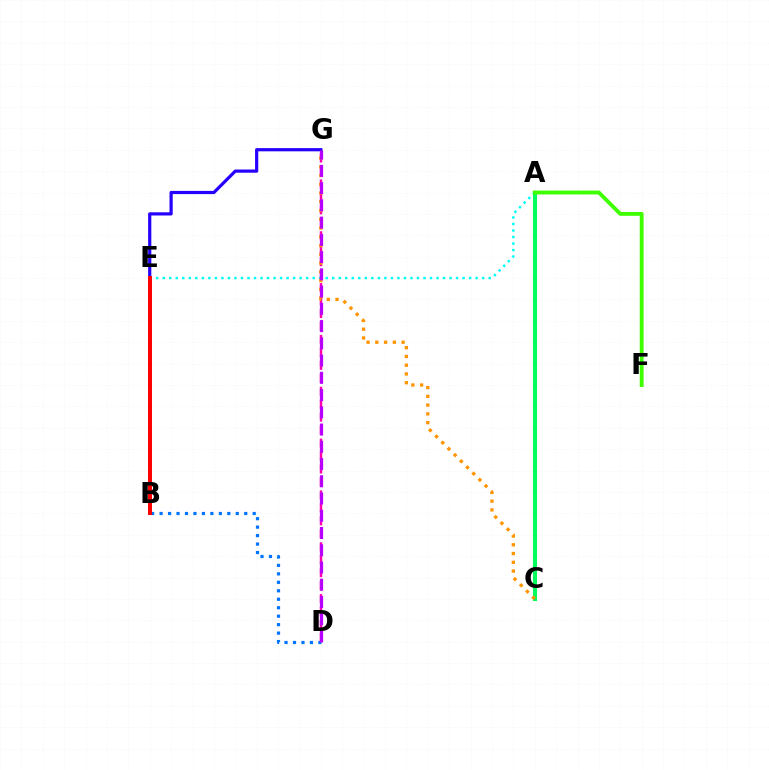{('A', 'E'): [{'color': '#00fff6', 'line_style': 'dotted', 'thickness': 1.77}], ('A', 'C'): [{'color': '#00ff5c', 'line_style': 'solid', 'thickness': 2.94}], ('B', 'D'): [{'color': '#0074ff', 'line_style': 'dotted', 'thickness': 2.3}], ('D', 'G'): [{'color': '#ff00ac', 'line_style': 'dashed', 'thickness': 1.76}, {'color': '#b900ff', 'line_style': 'dashed', 'thickness': 2.34}], ('C', 'G'): [{'color': '#ff9400', 'line_style': 'dotted', 'thickness': 2.38}], ('B', 'G'): [{'color': '#2500ff', 'line_style': 'solid', 'thickness': 2.31}], ('A', 'F'): [{'color': '#3dff00', 'line_style': 'solid', 'thickness': 2.77}], ('B', 'E'): [{'color': '#d1ff00', 'line_style': 'dotted', 'thickness': 1.72}, {'color': '#ff0000', 'line_style': 'solid', 'thickness': 2.86}]}